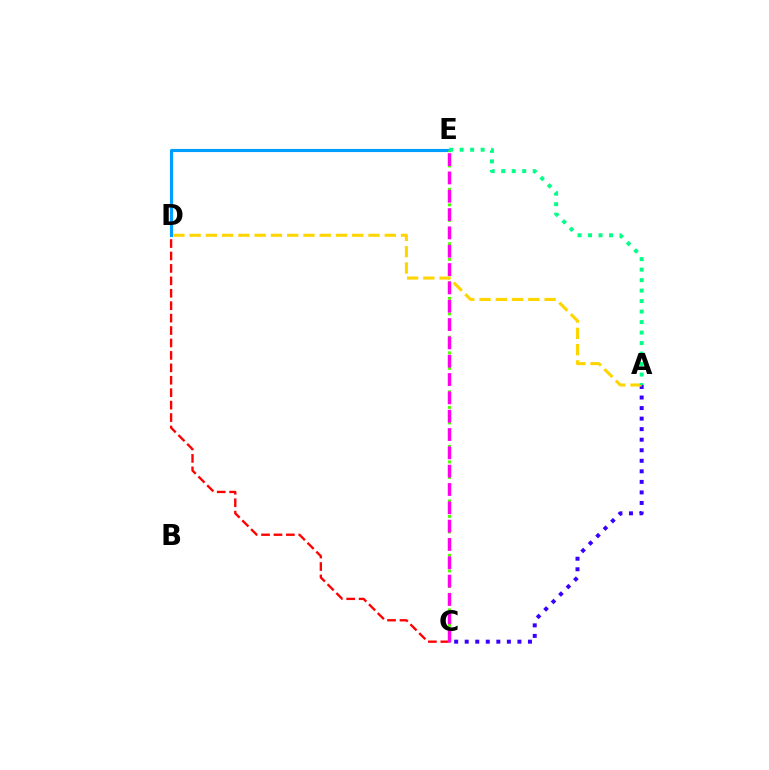{('C', 'D'): [{'color': '#ff0000', 'line_style': 'dashed', 'thickness': 1.69}], ('D', 'E'): [{'color': '#009eff', 'line_style': 'solid', 'thickness': 2.26}], ('C', 'E'): [{'color': '#4fff00', 'line_style': 'dotted', 'thickness': 2.12}, {'color': '#ff00ed', 'line_style': 'dashed', 'thickness': 2.49}], ('A', 'C'): [{'color': '#3700ff', 'line_style': 'dotted', 'thickness': 2.86}], ('A', 'D'): [{'color': '#ffd500', 'line_style': 'dashed', 'thickness': 2.21}], ('A', 'E'): [{'color': '#00ff86', 'line_style': 'dotted', 'thickness': 2.85}]}